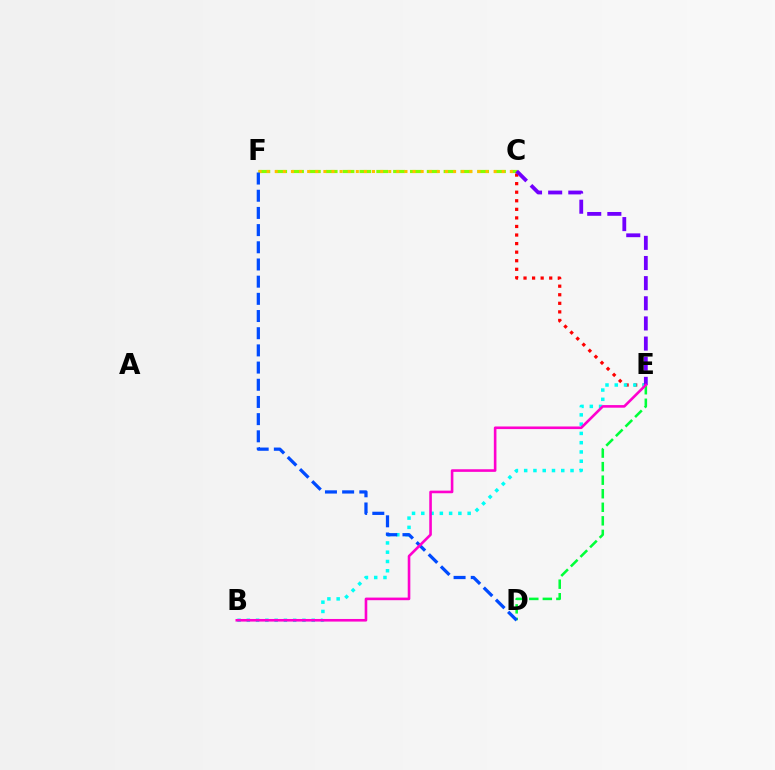{('D', 'E'): [{'color': '#00ff39', 'line_style': 'dashed', 'thickness': 1.84}], ('C', 'E'): [{'color': '#ff0000', 'line_style': 'dotted', 'thickness': 2.33}, {'color': '#7200ff', 'line_style': 'dashed', 'thickness': 2.74}], ('B', 'E'): [{'color': '#00fff6', 'line_style': 'dotted', 'thickness': 2.52}, {'color': '#ff00cf', 'line_style': 'solid', 'thickness': 1.88}], ('C', 'F'): [{'color': '#84ff00', 'line_style': 'dashed', 'thickness': 2.29}, {'color': '#ffbd00', 'line_style': 'dotted', 'thickness': 2.2}], ('D', 'F'): [{'color': '#004bff', 'line_style': 'dashed', 'thickness': 2.33}]}